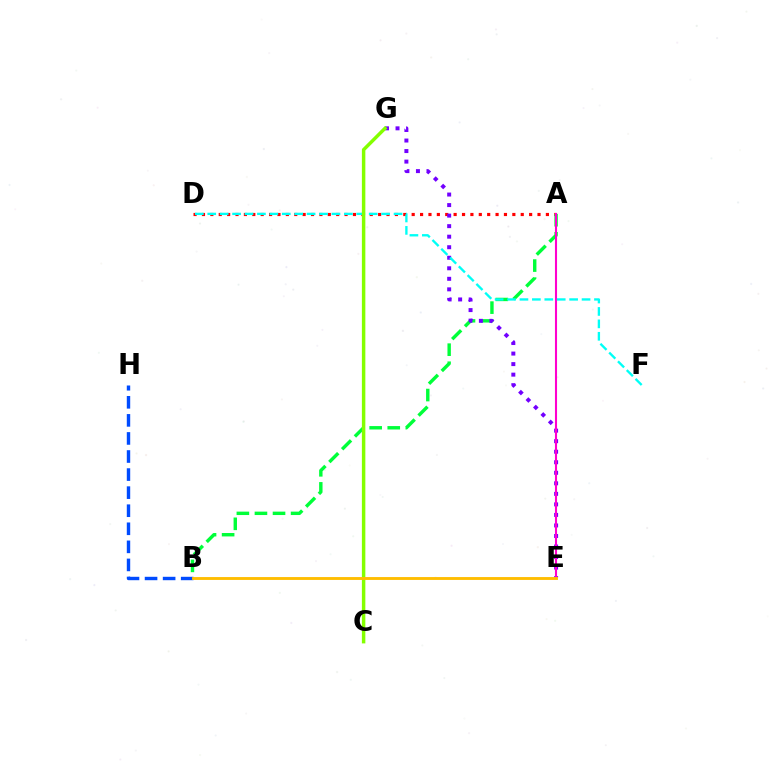{('A', 'D'): [{'color': '#ff0000', 'line_style': 'dotted', 'thickness': 2.28}], ('B', 'H'): [{'color': '#004bff', 'line_style': 'dashed', 'thickness': 2.45}], ('A', 'B'): [{'color': '#00ff39', 'line_style': 'dashed', 'thickness': 2.46}], ('E', 'G'): [{'color': '#7200ff', 'line_style': 'dotted', 'thickness': 2.86}], ('A', 'E'): [{'color': '#ff00cf', 'line_style': 'solid', 'thickness': 1.51}], ('D', 'F'): [{'color': '#00fff6', 'line_style': 'dashed', 'thickness': 1.69}], ('C', 'G'): [{'color': '#84ff00', 'line_style': 'solid', 'thickness': 2.49}], ('B', 'E'): [{'color': '#ffbd00', 'line_style': 'solid', 'thickness': 2.07}]}